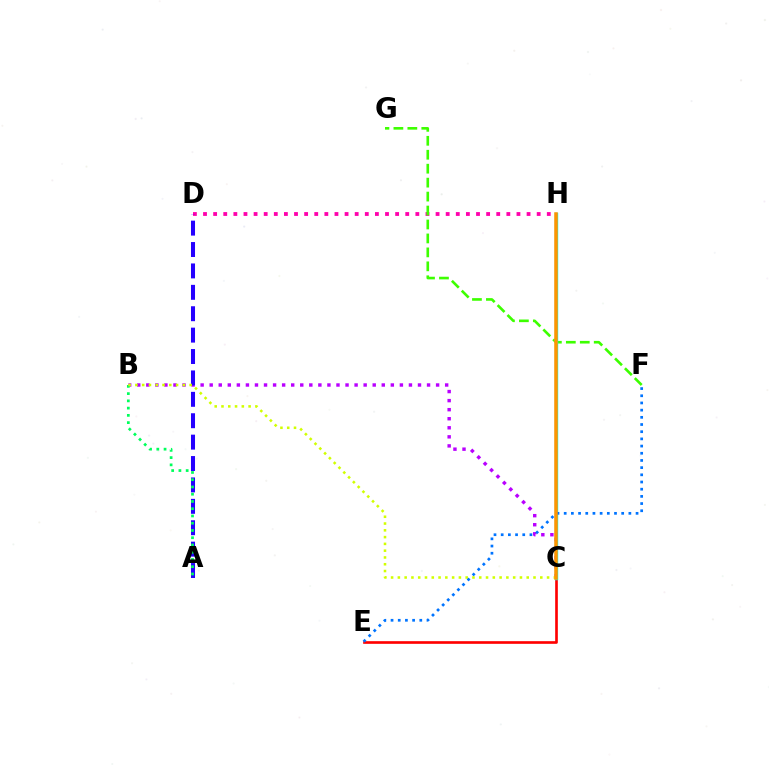{('B', 'C'): [{'color': '#b900ff', 'line_style': 'dotted', 'thickness': 2.46}, {'color': '#d1ff00', 'line_style': 'dotted', 'thickness': 1.84}], ('D', 'H'): [{'color': '#ff00ac', 'line_style': 'dotted', 'thickness': 2.75}], ('A', 'D'): [{'color': '#2500ff', 'line_style': 'dashed', 'thickness': 2.91}], ('F', 'G'): [{'color': '#3dff00', 'line_style': 'dashed', 'thickness': 1.89}], ('C', 'E'): [{'color': '#ff0000', 'line_style': 'solid', 'thickness': 1.91}], ('A', 'B'): [{'color': '#00ff5c', 'line_style': 'dotted', 'thickness': 1.97}], ('C', 'H'): [{'color': '#00fff6', 'line_style': 'solid', 'thickness': 2.47}, {'color': '#ff9400', 'line_style': 'solid', 'thickness': 2.52}], ('E', 'F'): [{'color': '#0074ff', 'line_style': 'dotted', 'thickness': 1.95}]}